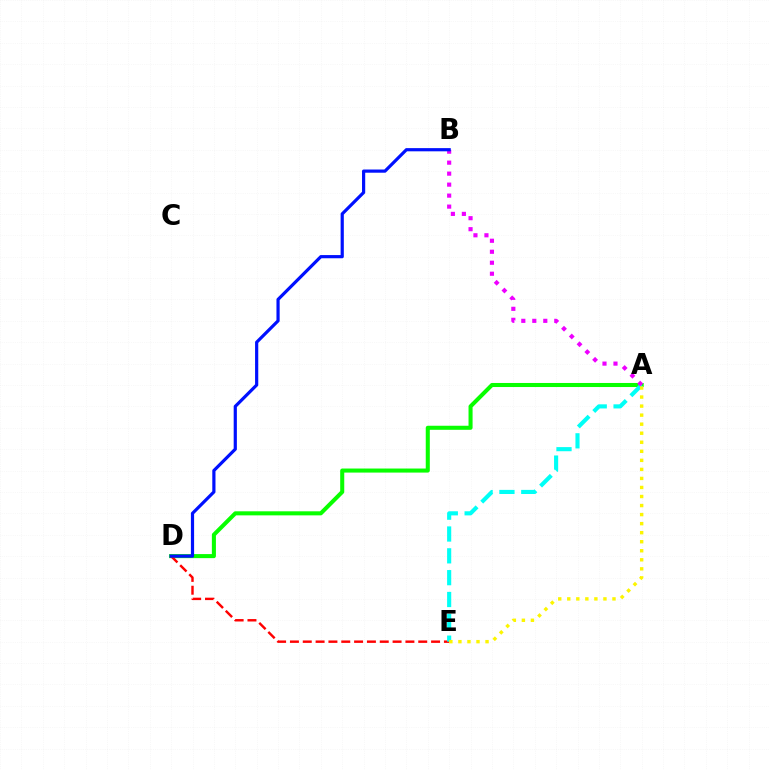{('A', 'D'): [{'color': '#08ff00', 'line_style': 'solid', 'thickness': 2.92}], ('D', 'E'): [{'color': '#ff0000', 'line_style': 'dashed', 'thickness': 1.74}], ('A', 'E'): [{'color': '#00fff6', 'line_style': 'dashed', 'thickness': 2.97}, {'color': '#fcf500', 'line_style': 'dotted', 'thickness': 2.46}], ('A', 'B'): [{'color': '#ee00ff', 'line_style': 'dotted', 'thickness': 2.99}], ('B', 'D'): [{'color': '#0010ff', 'line_style': 'solid', 'thickness': 2.3}]}